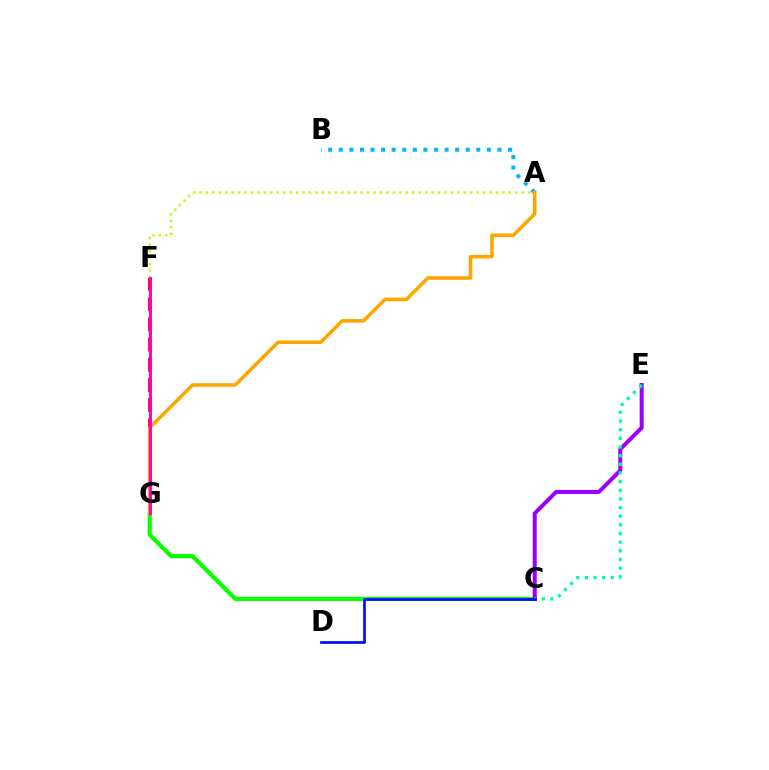{('A', 'B'): [{'color': '#00b5ff', 'line_style': 'dotted', 'thickness': 2.88}], ('C', 'G'): [{'color': '#08ff00', 'line_style': 'solid', 'thickness': 3.0}], ('C', 'E'): [{'color': '#9b00ff', 'line_style': 'solid', 'thickness': 2.9}, {'color': '#00ff9d', 'line_style': 'dotted', 'thickness': 2.35}], ('F', 'G'): [{'color': '#ff0000', 'line_style': 'dashed', 'thickness': 2.74}, {'color': '#ff00bd', 'line_style': 'solid', 'thickness': 2.1}], ('A', 'G'): [{'color': '#ffa500', 'line_style': 'solid', 'thickness': 2.57}], ('C', 'D'): [{'color': '#0010ff', 'line_style': 'solid', 'thickness': 1.97}], ('A', 'F'): [{'color': '#b3ff00', 'line_style': 'dotted', 'thickness': 1.75}]}